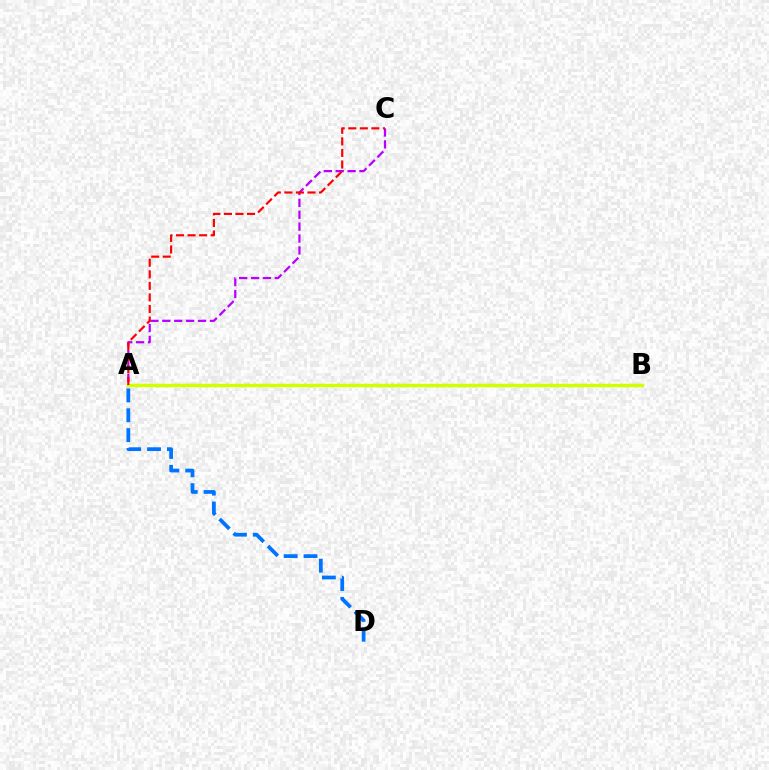{('A', 'D'): [{'color': '#0074ff', 'line_style': 'dashed', 'thickness': 2.7}], ('A', 'C'): [{'color': '#b900ff', 'line_style': 'dashed', 'thickness': 1.62}, {'color': '#ff0000', 'line_style': 'dashed', 'thickness': 1.57}], ('A', 'B'): [{'color': '#00ff5c', 'line_style': 'solid', 'thickness': 2.14}, {'color': '#d1ff00', 'line_style': 'solid', 'thickness': 2.47}]}